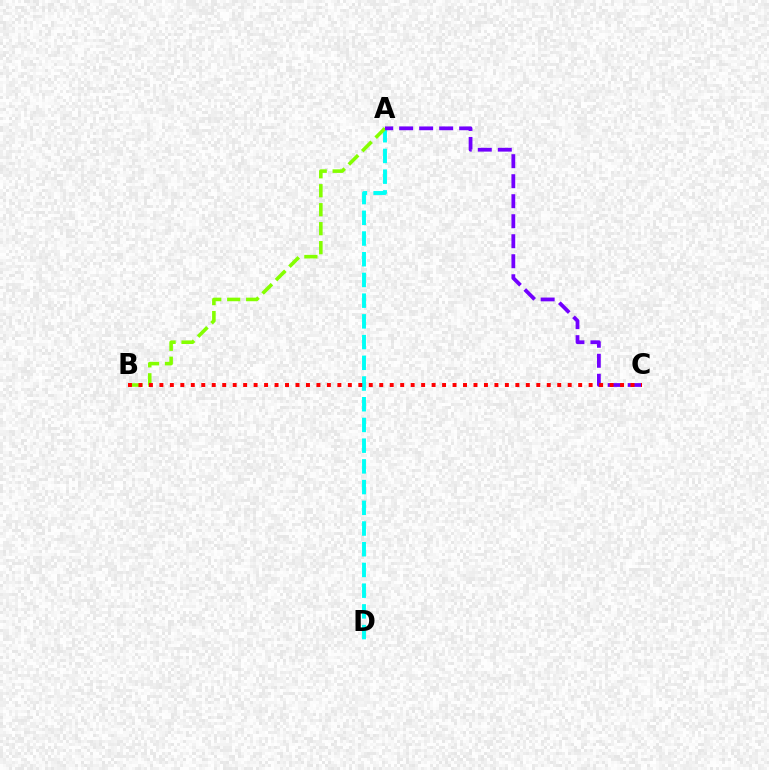{('A', 'D'): [{'color': '#00fff6', 'line_style': 'dashed', 'thickness': 2.81}], ('A', 'B'): [{'color': '#84ff00', 'line_style': 'dashed', 'thickness': 2.58}], ('A', 'C'): [{'color': '#7200ff', 'line_style': 'dashed', 'thickness': 2.72}], ('B', 'C'): [{'color': '#ff0000', 'line_style': 'dotted', 'thickness': 2.84}]}